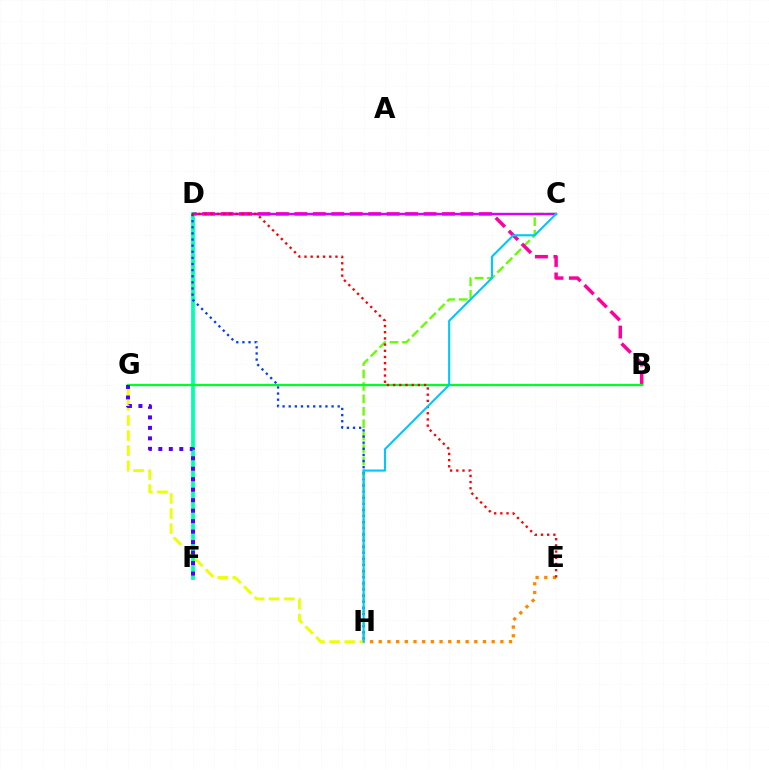{('C', 'H'): [{'color': '#66ff00', 'line_style': 'dashed', 'thickness': 1.69}, {'color': '#00c7ff', 'line_style': 'solid', 'thickness': 1.52}], ('G', 'H'): [{'color': '#eeff00', 'line_style': 'dashed', 'thickness': 2.05}], ('B', 'D'): [{'color': '#ff00a0', 'line_style': 'dashed', 'thickness': 2.51}], ('D', 'F'): [{'color': '#00ffaf', 'line_style': 'solid', 'thickness': 2.7}], ('C', 'D'): [{'color': '#d600ff', 'line_style': 'solid', 'thickness': 1.73}], ('E', 'H'): [{'color': '#ff8800', 'line_style': 'dotted', 'thickness': 2.36}], ('B', 'G'): [{'color': '#00ff27', 'line_style': 'solid', 'thickness': 1.66}], ('D', 'H'): [{'color': '#003fff', 'line_style': 'dotted', 'thickness': 1.66}], ('D', 'E'): [{'color': '#ff0000', 'line_style': 'dotted', 'thickness': 1.68}], ('F', 'G'): [{'color': '#4f00ff', 'line_style': 'dotted', 'thickness': 2.85}]}